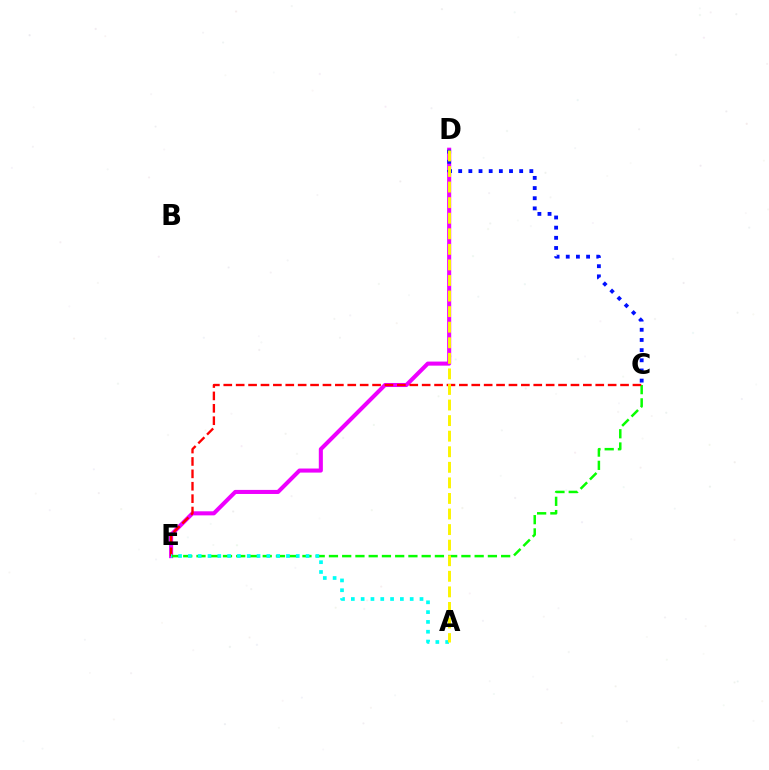{('D', 'E'): [{'color': '#ee00ff', 'line_style': 'solid', 'thickness': 2.93}], ('C', 'E'): [{'color': '#08ff00', 'line_style': 'dashed', 'thickness': 1.8}, {'color': '#ff0000', 'line_style': 'dashed', 'thickness': 1.68}], ('C', 'D'): [{'color': '#0010ff', 'line_style': 'dotted', 'thickness': 2.76}], ('A', 'E'): [{'color': '#00fff6', 'line_style': 'dotted', 'thickness': 2.66}], ('A', 'D'): [{'color': '#fcf500', 'line_style': 'dashed', 'thickness': 2.12}]}